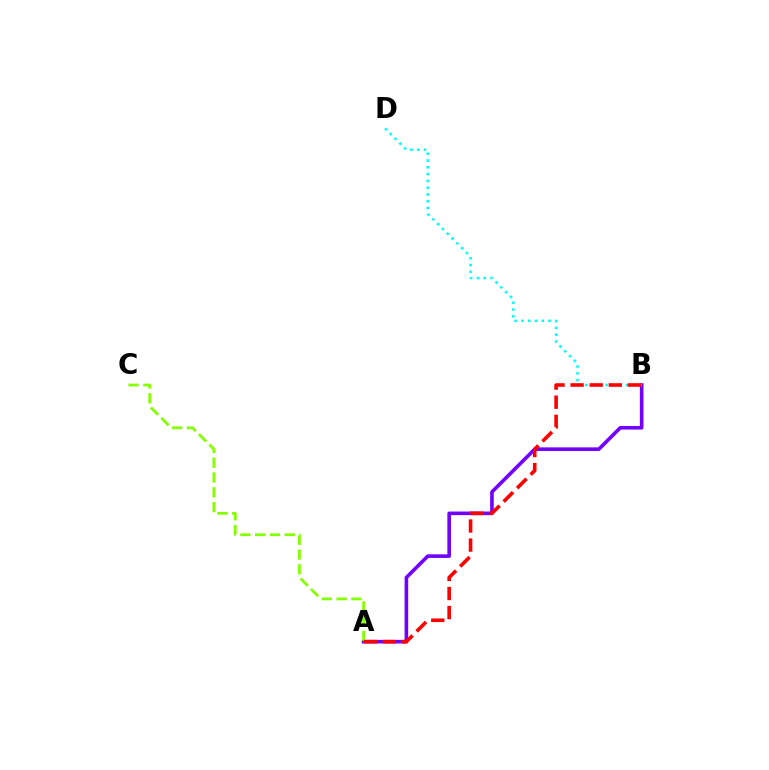{('A', 'B'): [{'color': '#7200ff', 'line_style': 'solid', 'thickness': 2.6}, {'color': '#ff0000', 'line_style': 'dashed', 'thickness': 2.59}], ('B', 'D'): [{'color': '#00fff6', 'line_style': 'dotted', 'thickness': 1.85}], ('A', 'C'): [{'color': '#84ff00', 'line_style': 'dashed', 'thickness': 2.01}]}